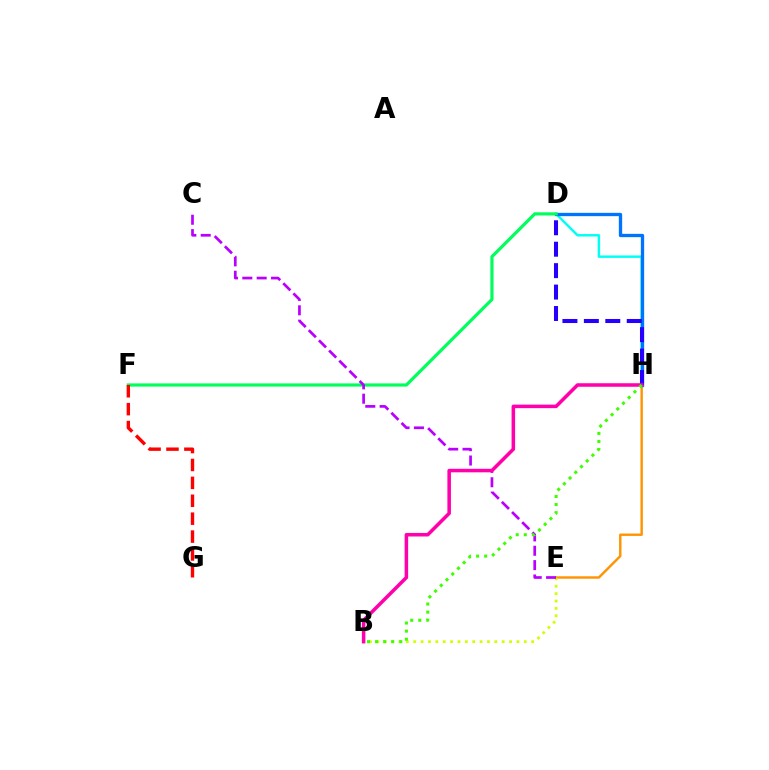{('E', 'H'): [{'color': '#ff9400', 'line_style': 'solid', 'thickness': 1.74}], ('D', 'H'): [{'color': '#00fff6', 'line_style': 'solid', 'thickness': 1.76}, {'color': '#0074ff', 'line_style': 'solid', 'thickness': 2.39}, {'color': '#2500ff', 'line_style': 'dashed', 'thickness': 2.91}], ('B', 'E'): [{'color': '#d1ff00', 'line_style': 'dotted', 'thickness': 2.0}], ('D', 'F'): [{'color': '#00ff5c', 'line_style': 'solid', 'thickness': 2.29}], ('C', 'E'): [{'color': '#b900ff', 'line_style': 'dashed', 'thickness': 1.95}], ('B', 'H'): [{'color': '#ff00ac', 'line_style': 'solid', 'thickness': 2.54}, {'color': '#3dff00', 'line_style': 'dotted', 'thickness': 2.19}], ('F', 'G'): [{'color': '#ff0000', 'line_style': 'dashed', 'thickness': 2.43}]}